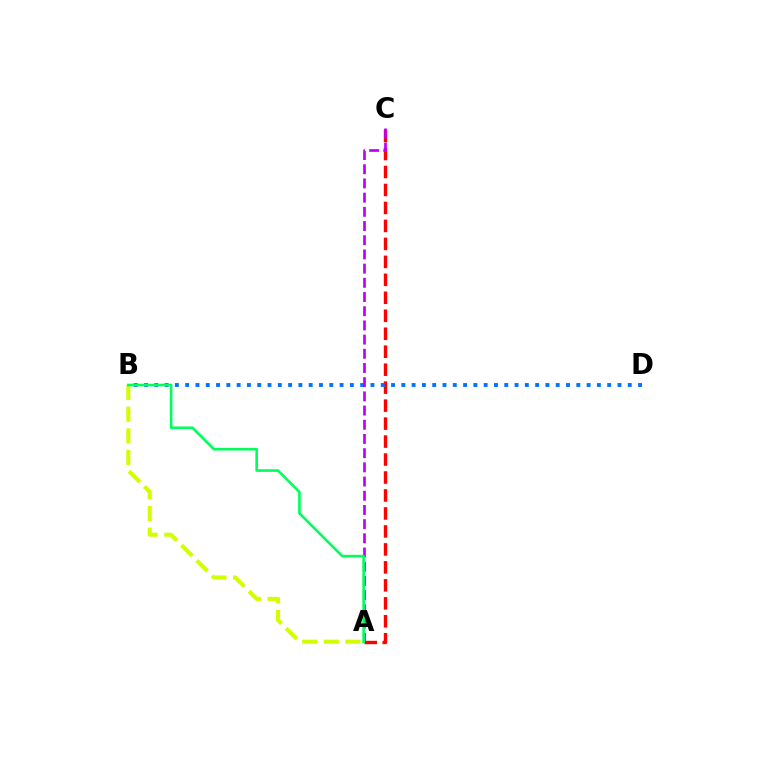{('A', 'C'): [{'color': '#ff0000', 'line_style': 'dashed', 'thickness': 2.44}, {'color': '#b900ff', 'line_style': 'dashed', 'thickness': 1.93}], ('B', 'D'): [{'color': '#0074ff', 'line_style': 'dotted', 'thickness': 2.8}], ('A', 'B'): [{'color': '#d1ff00', 'line_style': 'dashed', 'thickness': 2.94}, {'color': '#00ff5c', 'line_style': 'solid', 'thickness': 1.89}]}